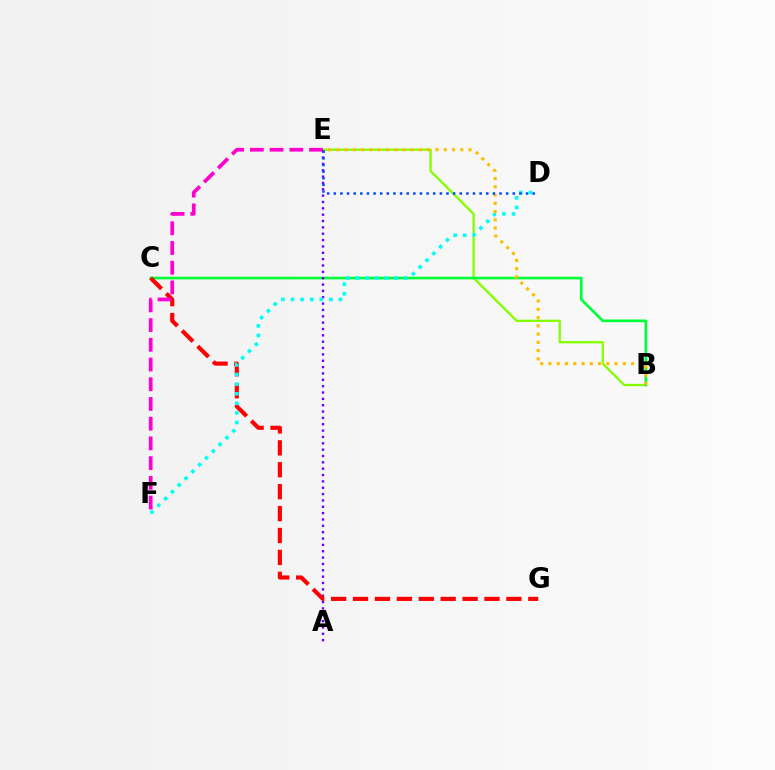{('B', 'E'): [{'color': '#84ff00', 'line_style': 'solid', 'thickness': 1.66}, {'color': '#ffbd00', 'line_style': 'dotted', 'thickness': 2.24}], ('B', 'C'): [{'color': '#00ff39', 'line_style': 'solid', 'thickness': 1.92}], ('A', 'E'): [{'color': '#7200ff', 'line_style': 'dotted', 'thickness': 1.73}], ('C', 'G'): [{'color': '#ff0000', 'line_style': 'dashed', 'thickness': 2.98}], ('E', 'F'): [{'color': '#ff00cf', 'line_style': 'dashed', 'thickness': 2.68}], ('D', 'F'): [{'color': '#00fff6', 'line_style': 'dotted', 'thickness': 2.61}], ('D', 'E'): [{'color': '#004bff', 'line_style': 'dotted', 'thickness': 1.8}]}